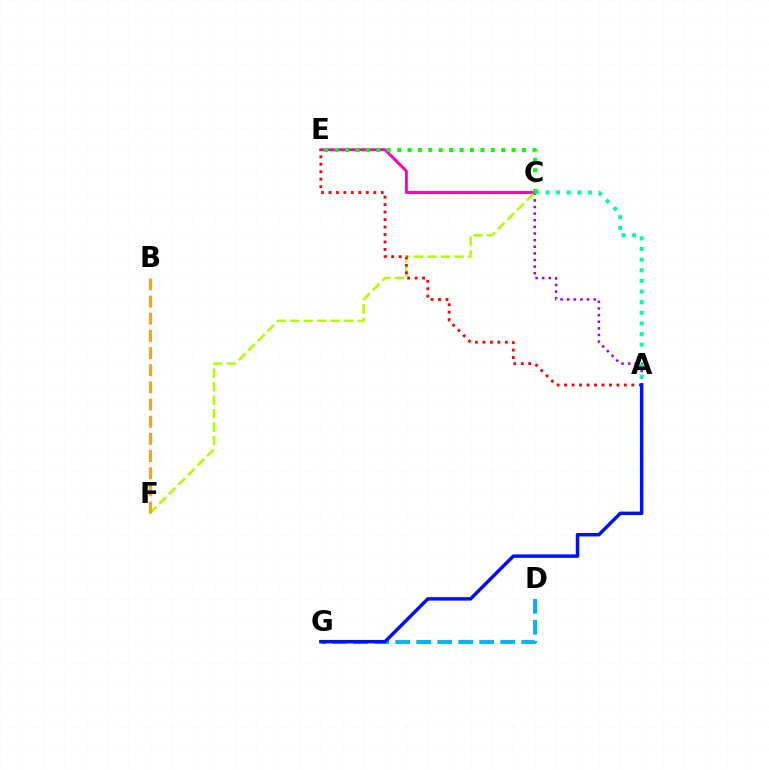{('C', 'E'): [{'color': '#ff00bd', 'line_style': 'solid', 'thickness': 2.11}, {'color': '#08ff00', 'line_style': 'dotted', 'thickness': 2.83}], ('A', 'C'): [{'color': '#9b00ff', 'line_style': 'dotted', 'thickness': 1.8}, {'color': '#00ff9d', 'line_style': 'dotted', 'thickness': 2.89}], ('C', 'F'): [{'color': '#b3ff00', 'line_style': 'dashed', 'thickness': 1.83}], ('A', 'E'): [{'color': '#ff0000', 'line_style': 'dotted', 'thickness': 2.03}], ('D', 'G'): [{'color': '#00b5ff', 'line_style': 'dashed', 'thickness': 2.85}], ('B', 'F'): [{'color': '#ffa500', 'line_style': 'dashed', 'thickness': 2.33}], ('A', 'G'): [{'color': '#0010ff', 'line_style': 'solid', 'thickness': 2.49}]}